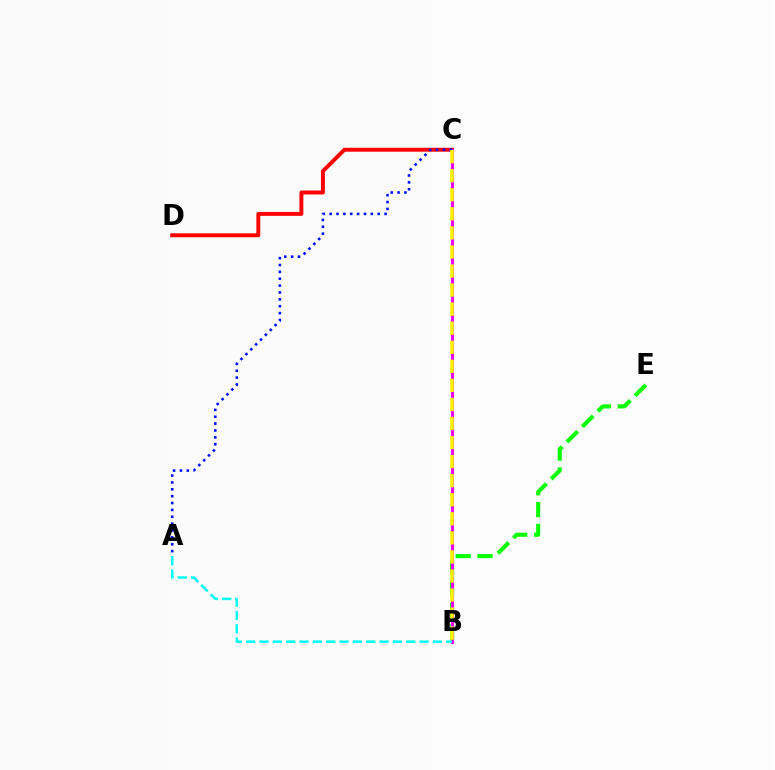{('B', 'E'): [{'color': '#08ff00', 'line_style': 'dashed', 'thickness': 2.96}], ('C', 'D'): [{'color': '#ff0000', 'line_style': 'solid', 'thickness': 2.83}], ('B', 'C'): [{'color': '#ee00ff', 'line_style': 'solid', 'thickness': 2.2}, {'color': '#fcf500', 'line_style': 'dashed', 'thickness': 2.59}], ('A', 'C'): [{'color': '#0010ff', 'line_style': 'dotted', 'thickness': 1.87}], ('A', 'B'): [{'color': '#00fff6', 'line_style': 'dashed', 'thickness': 1.81}]}